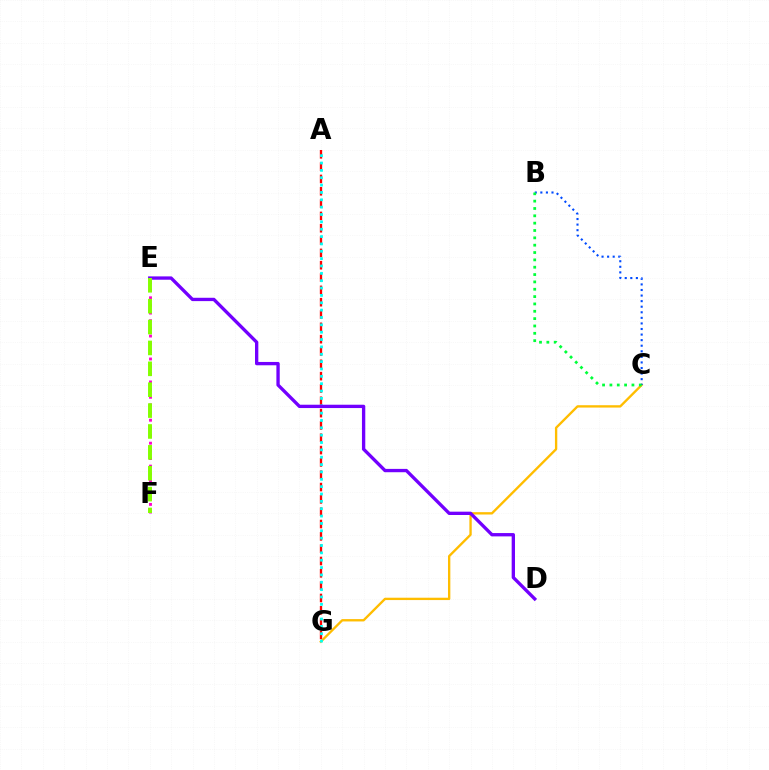{('A', 'G'): [{'color': '#ff0000', 'line_style': 'dashed', 'thickness': 1.67}, {'color': '#00fff6', 'line_style': 'dotted', 'thickness': 2.0}], ('C', 'G'): [{'color': '#ffbd00', 'line_style': 'solid', 'thickness': 1.69}], ('B', 'C'): [{'color': '#004bff', 'line_style': 'dotted', 'thickness': 1.51}, {'color': '#00ff39', 'line_style': 'dotted', 'thickness': 2.0}], ('D', 'E'): [{'color': '#7200ff', 'line_style': 'solid', 'thickness': 2.4}], ('E', 'F'): [{'color': '#ff00cf', 'line_style': 'dotted', 'thickness': 2.08}, {'color': '#84ff00', 'line_style': 'dashed', 'thickness': 2.84}]}